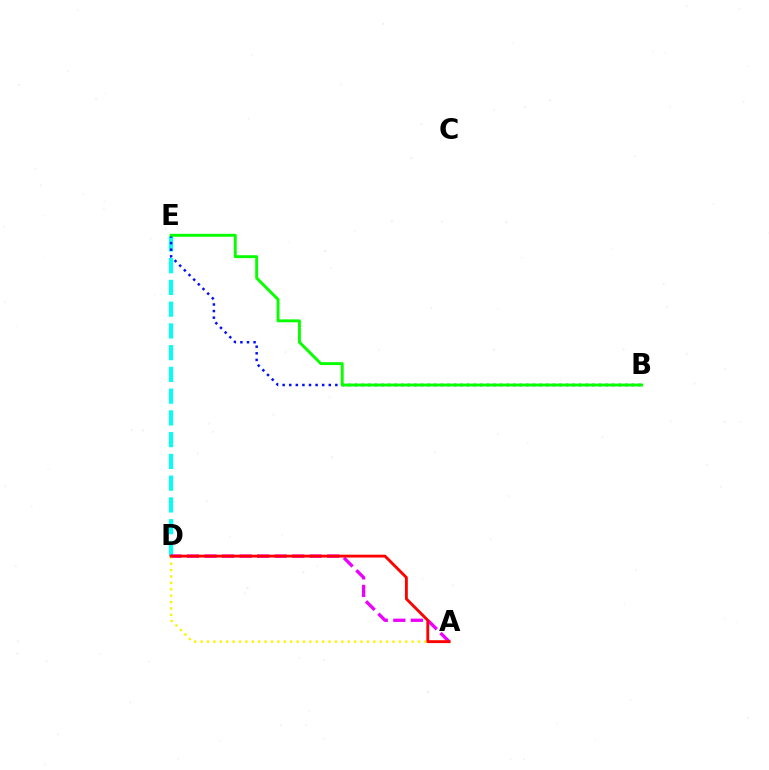{('D', 'E'): [{'color': '#00fff6', 'line_style': 'dashed', 'thickness': 2.95}], ('A', 'D'): [{'color': '#ee00ff', 'line_style': 'dashed', 'thickness': 2.38}, {'color': '#fcf500', 'line_style': 'dotted', 'thickness': 1.74}, {'color': '#ff0000', 'line_style': 'solid', 'thickness': 2.05}], ('B', 'E'): [{'color': '#0010ff', 'line_style': 'dotted', 'thickness': 1.79}, {'color': '#08ff00', 'line_style': 'solid', 'thickness': 2.1}]}